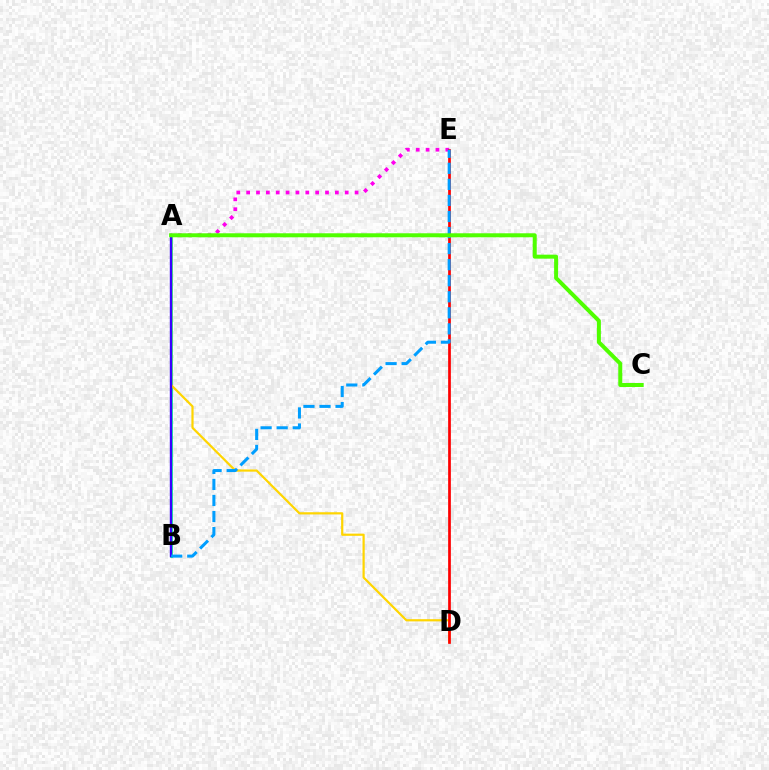{('A', 'B'): [{'color': '#00ff86', 'line_style': 'solid', 'thickness': 1.95}, {'color': '#3700ff', 'line_style': 'solid', 'thickness': 1.71}], ('A', 'E'): [{'color': '#ff00ed', 'line_style': 'dotted', 'thickness': 2.68}], ('A', 'D'): [{'color': '#ffd500', 'line_style': 'solid', 'thickness': 1.59}], ('D', 'E'): [{'color': '#ff0000', 'line_style': 'solid', 'thickness': 1.96}], ('B', 'E'): [{'color': '#009eff', 'line_style': 'dashed', 'thickness': 2.18}], ('A', 'C'): [{'color': '#4fff00', 'line_style': 'solid', 'thickness': 2.88}]}